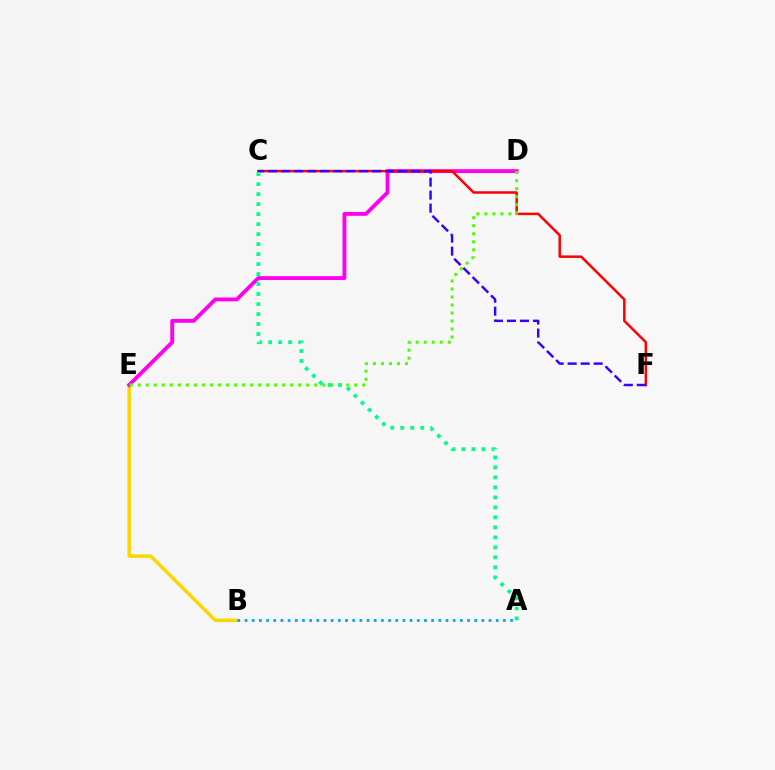{('B', 'E'): [{'color': '#ffd500', 'line_style': 'solid', 'thickness': 2.49}], ('D', 'E'): [{'color': '#ff00ed', 'line_style': 'solid', 'thickness': 2.77}, {'color': '#4fff00', 'line_style': 'dotted', 'thickness': 2.18}], ('C', 'F'): [{'color': '#ff0000', 'line_style': 'solid', 'thickness': 1.8}, {'color': '#3700ff', 'line_style': 'dashed', 'thickness': 1.76}], ('A', 'C'): [{'color': '#00ff86', 'line_style': 'dotted', 'thickness': 2.72}], ('A', 'B'): [{'color': '#009eff', 'line_style': 'dotted', 'thickness': 1.95}]}